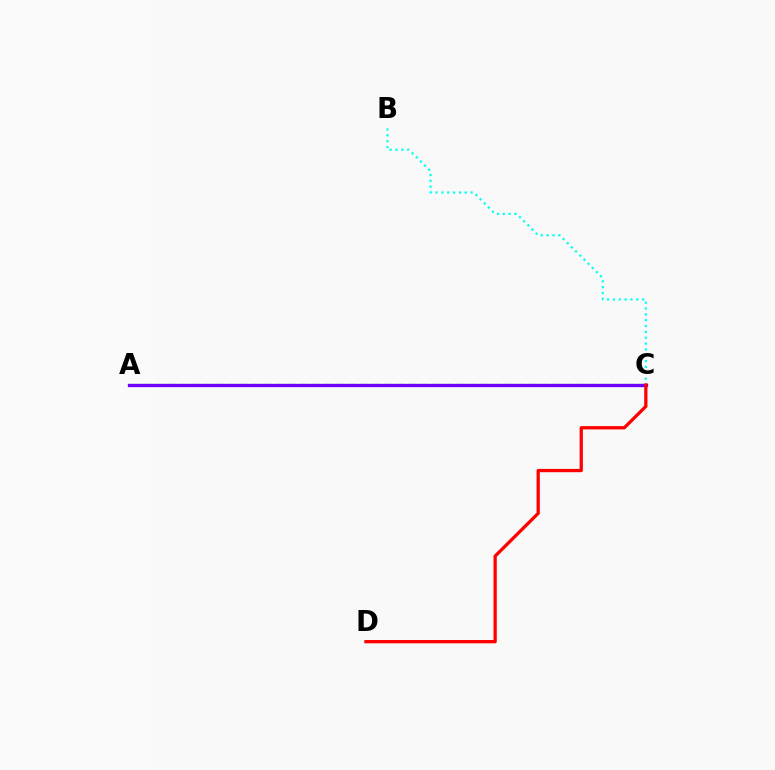{('A', 'C'): [{'color': '#84ff00', 'line_style': 'dashed', 'thickness': 1.64}, {'color': '#7200ff', 'line_style': 'solid', 'thickness': 2.4}], ('B', 'C'): [{'color': '#00fff6', 'line_style': 'dotted', 'thickness': 1.59}], ('C', 'D'): [{'color': '#ff0000', 'line_style': 'solid', 'thickness': 2.36}]}